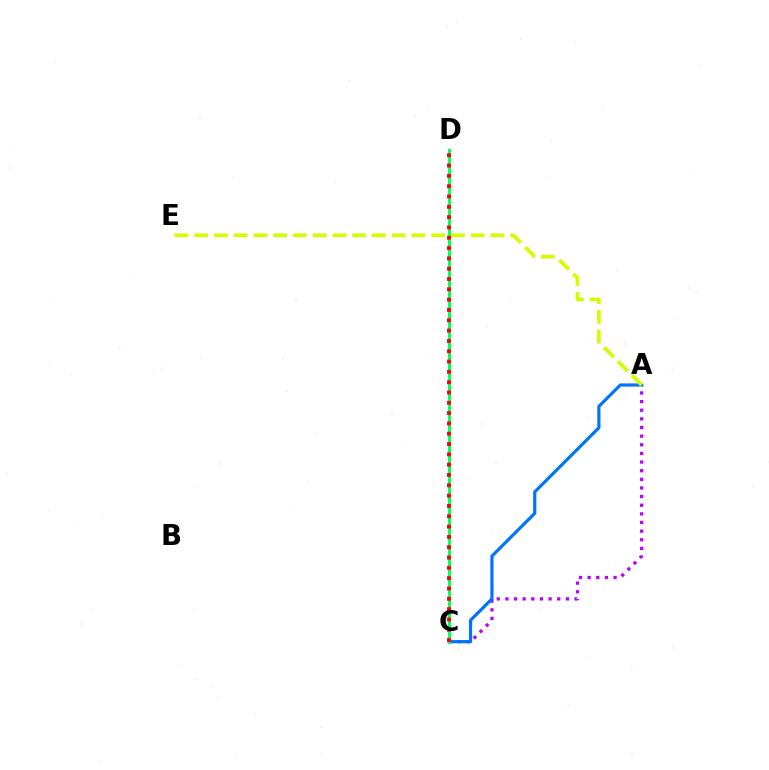{('A', 'C'): [{'color': '#b900ff', 'line_style': 'dotted', 'thickness': 2.35}, {'color': '#0074ff', 'line_style': 'solid', 'thickness': 2.29}], ('C', 'D'): [{'color': '#00ff5c', 'line_style': 'solid', 'thickness': 2.11}, {'color': '#ff0000', 'line_style': 'dotted', 'thickness': 2.8}], ('A', 'E'): [{'color': '#d1ff00', 'line_style': 'dashed', 'thickness': 2.68}]}